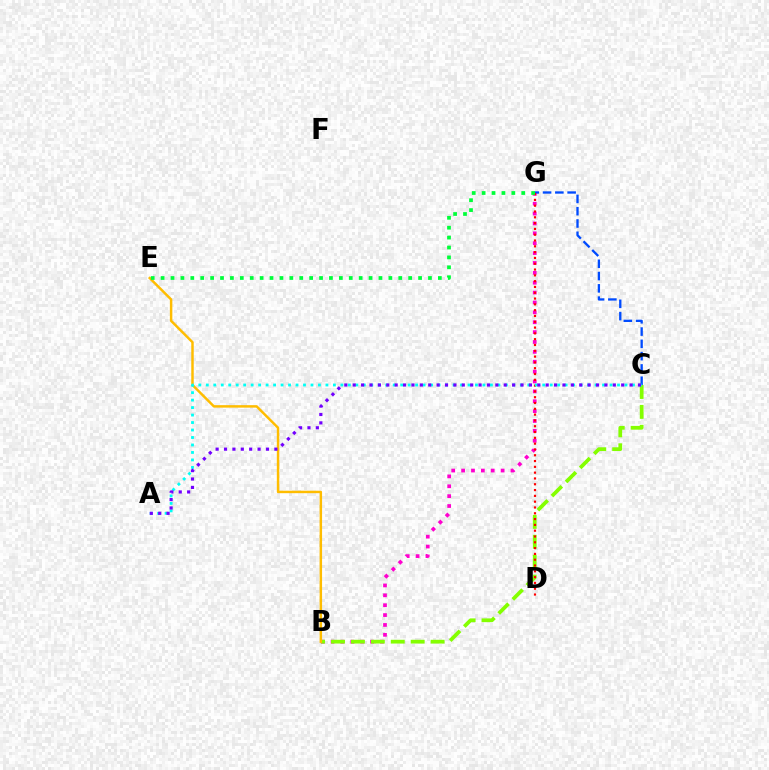{('B', 'G'): [{'color': '#ff00cf', 'line_style': 'dotted', 'thickness': 2.68}], ('C', 'G'): [{'color': '#004bff', 'line_style': 'dashed', 'thickness': 1.67}], ('B', 'C'): [{'color': '#84ff00', 'line_style': 'dashed', 'thickness': 2.71}], ('D', 'G'): [{'color': '#ff0000', 'line_style': 'dotted', 'thickness': 1.58}], ('B', 'E'): [{'color': '#ffbd00', 'line_style': 'solid', 'thickness': 1.78}], ('A', 'C'): [{'color': '#00fff6', 'line_style': 'dotted', 'thickness': 2.03}, {'color': '#7200ff', 'line_style': 'dotted', 'thickness': 2.28}], ('E', 'G'): [{'color': '#00ff39', 'line_style': 'dotted', 'thickness': 2.69}]}